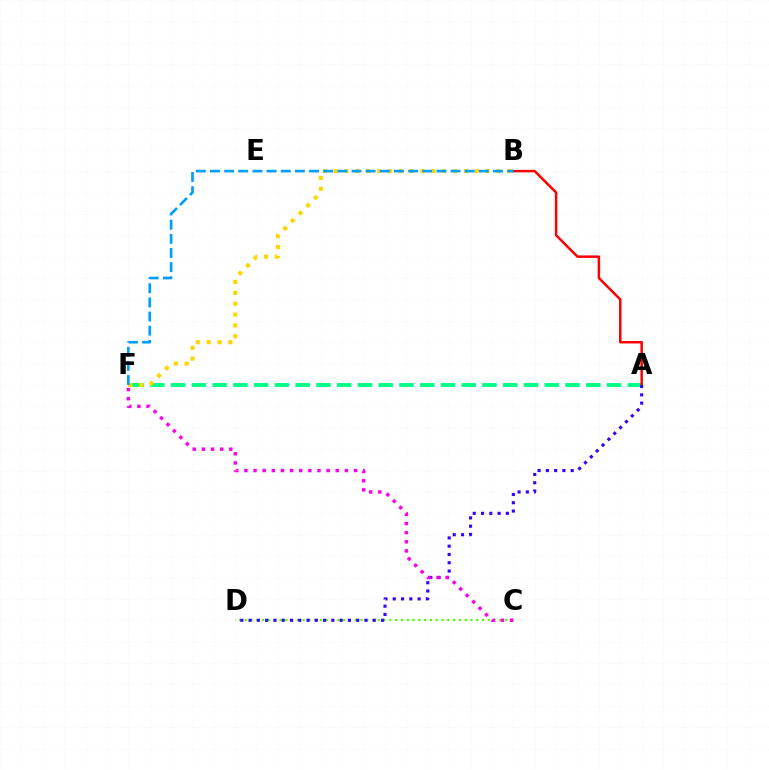{('A', 'F'): [{'color': '#00ff86', 'line_style': 'dashed', 'thickness': 2.82}], ('A', 'B'): [{'color': '#ff0000', 'line_style': 'solid', 'thickness': 1.8}], ('C', 'D'): [{'color': '#4fff00', 'line_style': 'dotted', 'thickness': 1.57}], ('A', 'D'): [{'color': '#3700ff', 'line_style': 'dotted', 'thickness': 2.25}], ('B', 'F'): [{'color': '#ffd500', 'line_style': 'dotted', 'thickness': 2.95}, {'color': '#009eff', 'line_style': 'dashed', 'thickness': 1.92}], ('C', 'F'): [{'color': '#ff00ed', 'line_style': 'dotted', 'thickness': 2.48}]}